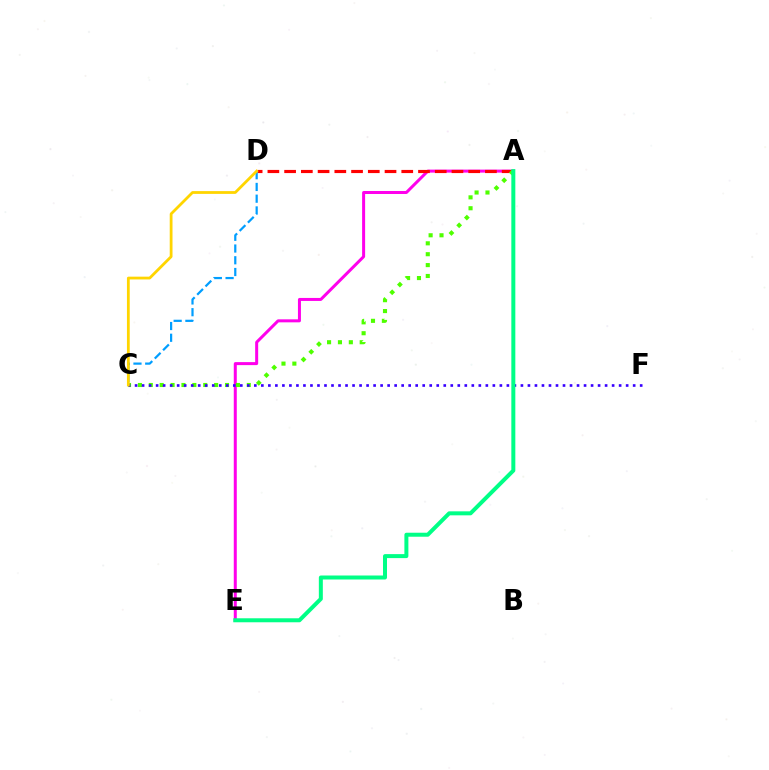{('A', 'E'): [{'color': '#ff00ed', 'line_style': 'solid', 'thickness': 2.16}, {'color': '#00ff86', 'line_style': 'solid', 'thickness': 2.87}], ('A', 'D'): [{'color': '#ff0000', 'line_style': 'dashed', 'thickness': 2.27}], ('A', 'C'): [{'color': '#4fff00', 'line_style': 'dotted', 'thickness': 2.96}], ('C', 'F'): [{'color': '#3700ff', 'line_style': 'dotted', 'thickness': 1.91}], ('C', 'D'): [{'color': '#009eff', 'line_style': 'dashed', 'thickness': 1.59}, {'color': '#ffd500', 'line_style': 'solid', 'thickness': 2.0}]}